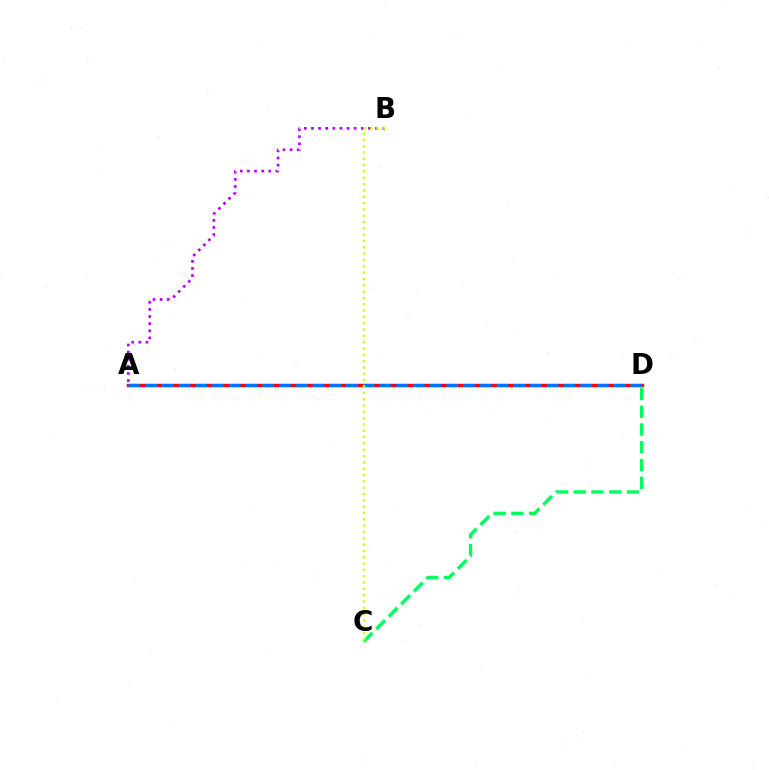{('C', 'D'): [{'color': '#00ff5c', 'line_style': 'dashed', 'thickness': 2.41}], ('A', 'D'): [{'color': '#ff0000', 'line_style': 'solid', 'thickness': 2.46}, {'color': '#0074ff', 'line_style': 'dashed', 'thickness': 2.27}], ('A', 'B'): [{'color': '#b900ff', 'line_style': 'dotted', 'thickness': 1.93}], ('B', 'C'): [{'color': '#d1ff00', 'line_style': 'dotted', 'thickness': 1.72}]}